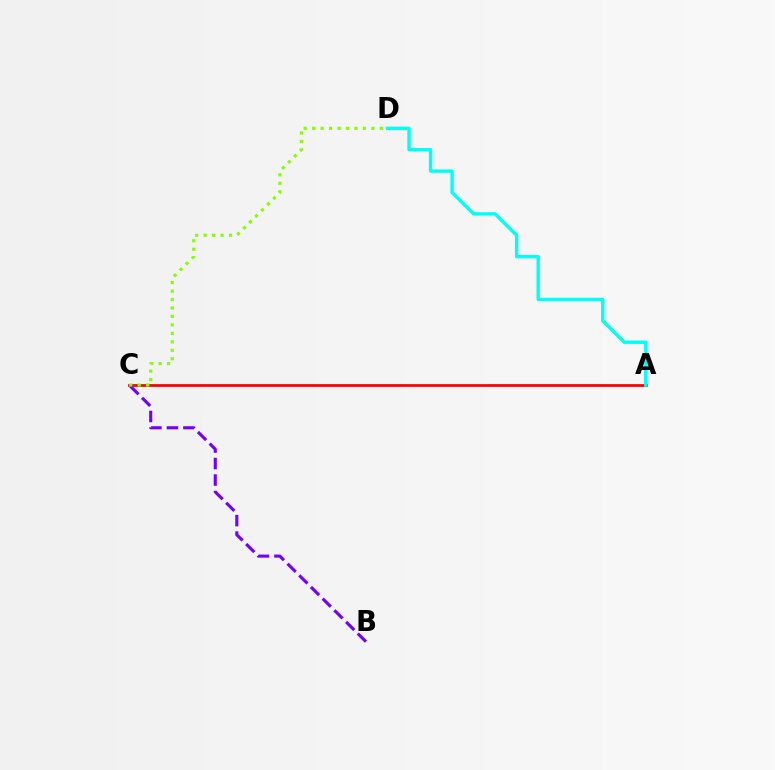{('A', 'C'): [{'color': '#ff0000', 'line_style': 'solid', 'thickness': 1.99}], ('B', 'C'): [{'color': '#7200ff', 'line_style': 'dashed', 'thickness': 2.24}], ('C', 'D'): [{'color': '#84ff00', 'line_style': 'dotted', 'thickness': 2.3}], ('A', 'D'): [{'color': '#00fff6', 'line_style': 'solid', 'thickness': 2.45}]}